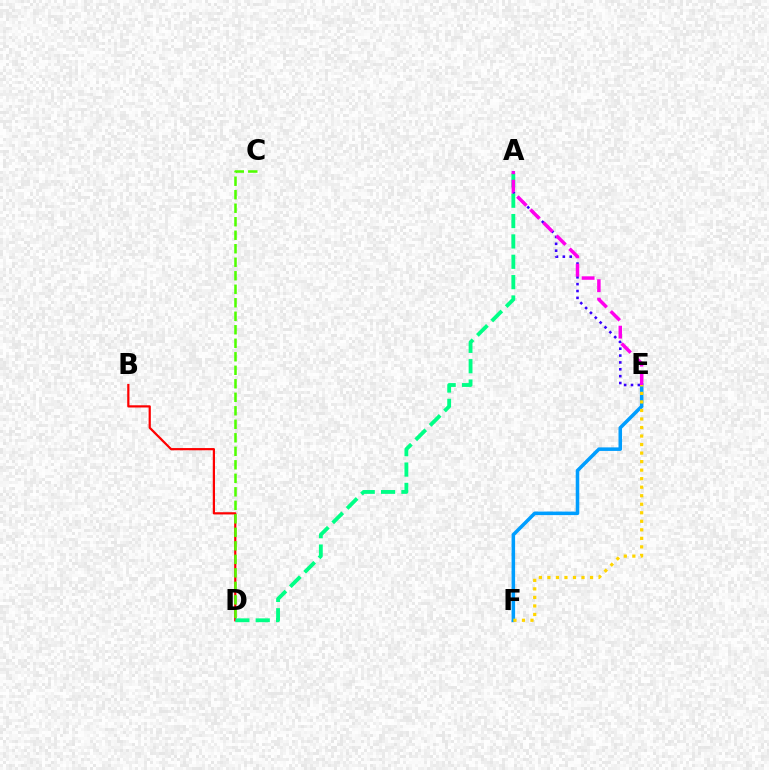{('A', 'E'): [{'color': '#3700ff', 'line_style': 'dotted', 'thickness': 1.86}, {'color': '#ff00ed', 'line_style': 'dashed', 'thickness': 2.5}], ('B', 'D'): [{'color': '#ff0000', 'line_style': 'solid', 'thickness': 1.6}], ('E', 'F'): [{'color': '#009eff', 'line_style': 'solid', 'thickness': 2.55}, {'color': '#ffd500', 'line_style': 'dotted', 'thickness': 2.32}], ('C', 'D'): [{'color': '#4fff00', 'line_style': 'dashed', 'thickness': 1.83}], ('A', 'D'): [{'color': '#00ff86', 'line_style': 'dashed', 'thickness': 2.77}]}